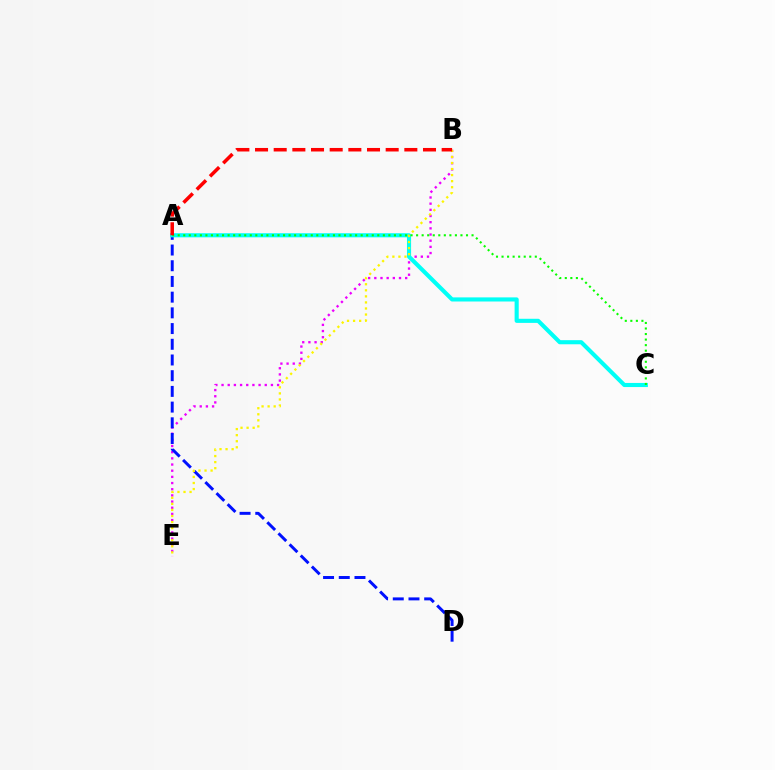{('B', 'E'): [{'color': '#ee00ff', 'line_style': 'dotted', 'thickness': 1.68}, {'color': '#fcf500', 'line_style': 'dotted', 'thickness': 1.65}], ('A', 'D'): [{'color': '#0010ff', 'line_style': 'dashed', 'thickness': 2.13}], ('A', 'C'): [{'color': '#00fff6', 'line_style': 'solid', 'thickness': 2.96}, {'color': '#08ff00', 'line_style': 'dotted', 'thickness': 1.51}], ('A', 'B'): [{'color': '#ff0000', 'line_style': 'dashed', 'thickness': 2.54}]}